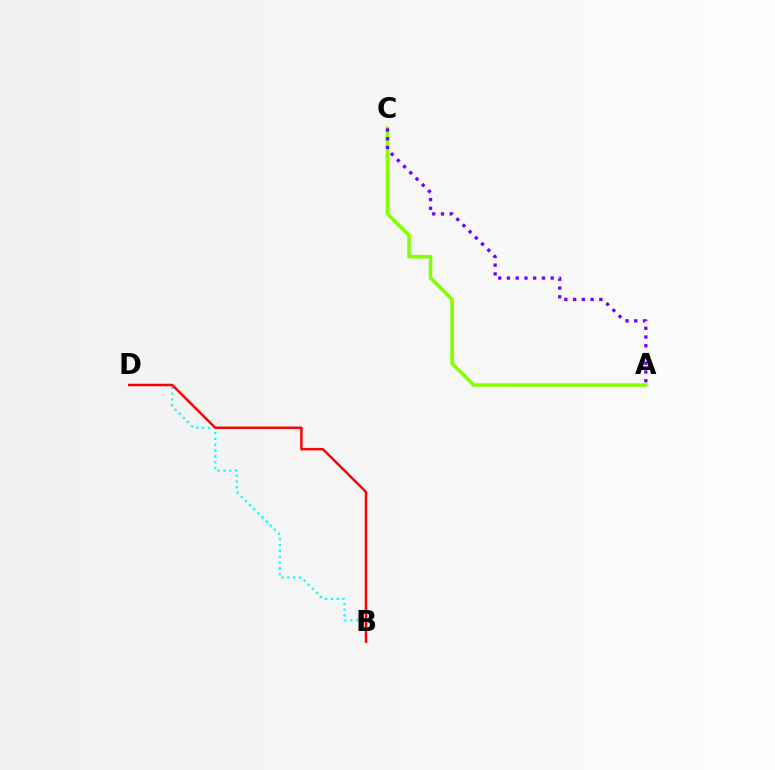{('B', 'D'): [{'color': '#00fff6', 'line_style': 'dotted', 'thickness': 1.58}, {'color': '#ff0000', 'line_style': 'solid', 'thickness': 1.77}], ('A', 'C'): [{'color': '#84ff00', 'line_style': 'solid', 'thickness': 2.56}, {'color': '#7200ff', 'line_style': 'dotted', 'thickness': 2.38}]}